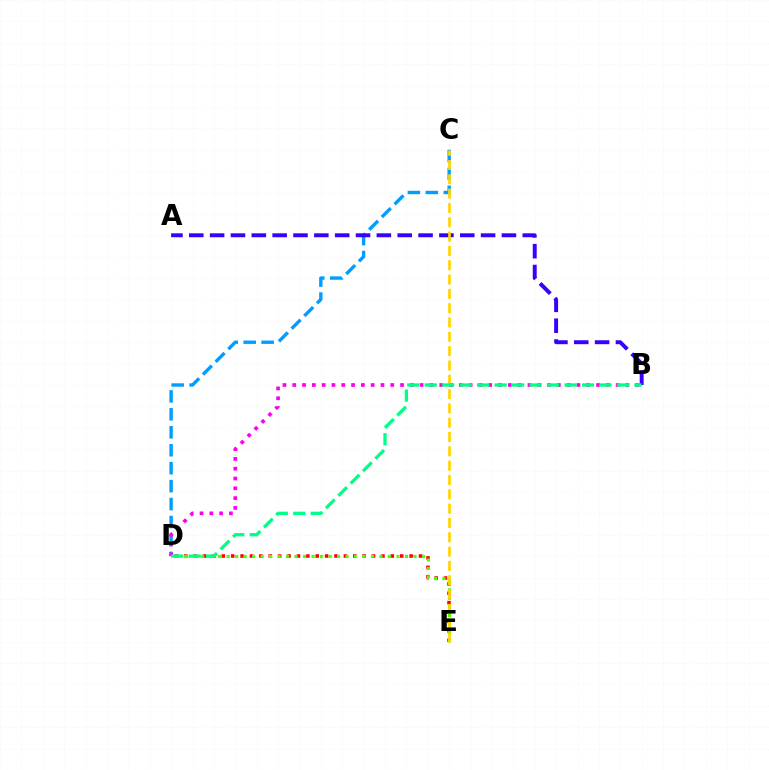{('C', 'D'): [{'color': '#009eff', 'line_style': 'dashed', 'thickness': 2.44}], ('D', 'E'): [{'color': '#ff0000', 'line_style': 'dotted', 'thickness': 2.55}, {'color': '#4fff00', 'line_style': 'dotted', 'thickness': 2.31}], ('A', 'B'): [{'color': '#3700ff', 'line_style': 'dashed', 'thickness': 2.83}], ('B', 'D'): [{'color': '#ff00ed', 'line_style': 'dotted', 'thickness': 2.66}, {'color': '#00ff86', 'line_style': 'dashed', 'thickness': 2.37}], ('C', 'E'): [{'color': '#ffd500', 'line_style': 'dashed', 'thickness': 1.95}]}